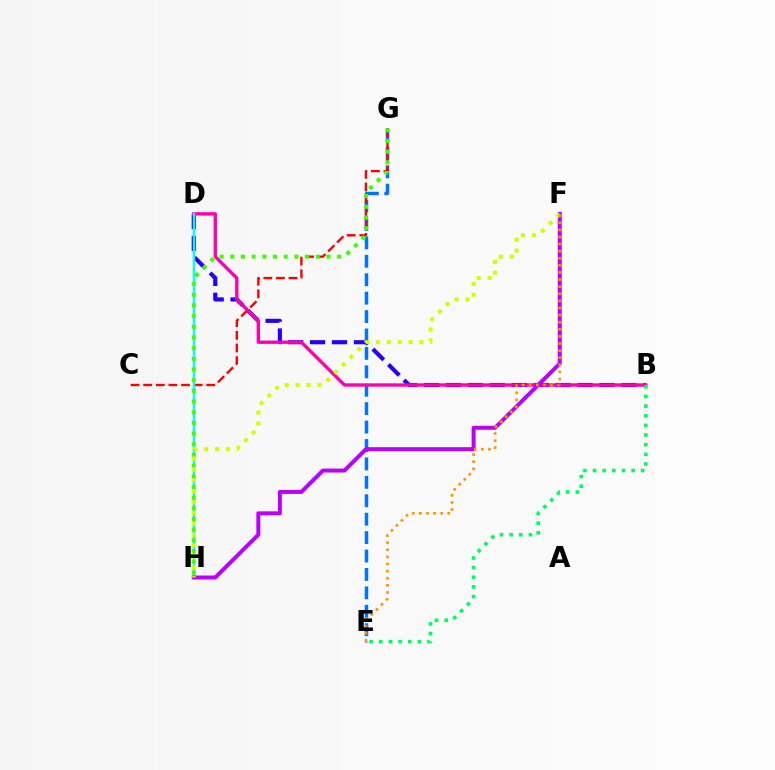{('B', 'D'): [{'color': '#2500ff', 'line_style': 'dashed', 'thickness': 2.98}, {'color': '#ff00ac', 'line_style': 'solid', 'thickness': 2.4}], ('E', 'G'): [{'color': '#0074ff', 'line_style': 'dashed', 'thickness': 2.5}], ('C', 'G'): [{'color': '#ff0000', 'line_style': 'dashed', 'thickness': 1.71}], ('D', 'H'): [{'color': '#00fff6', 'line_style': 'solid', 'thickness': 1.73}], ('F', 'H'): [{'color': '#b900ff', 'line_style': 'solid', 'thickness': 2.86}, {'color': '#d1ff00', 'line_style': 'dotted', 'thickness': 2.96}], ('G', 'H'): [{'color': '#3dff00', 'line_style': 'dotted', 'thickness': 2.9}], ('B', 'E'): [{'color': '#00ff5c', 'line_style': 'dotted', 'thickness': 2.62}], ('E', 'F'): [{'color': '#ff9400', 'line_style': 'dotted', 'thickness': 1.93}]}